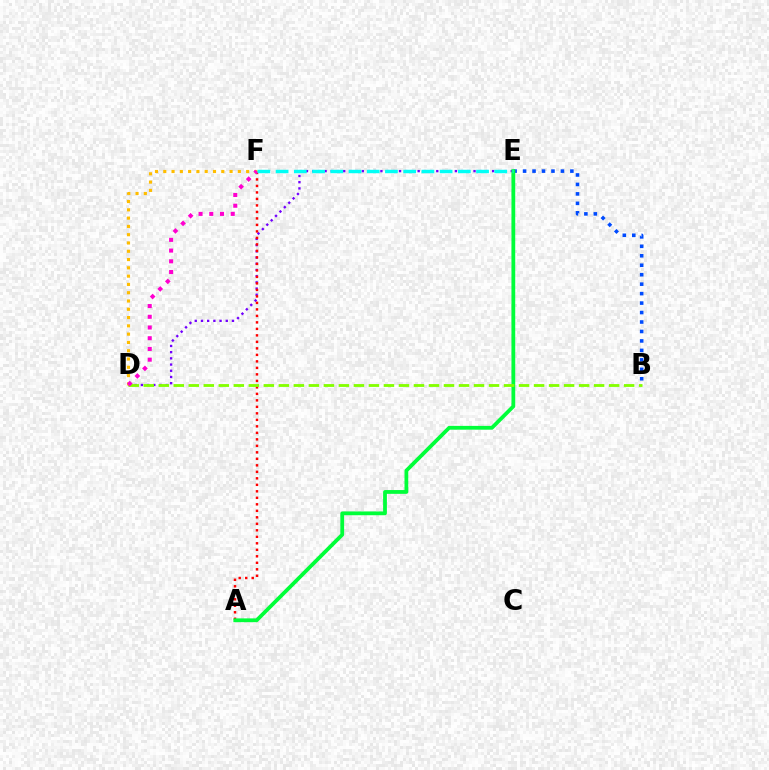{('D', 'E'): [{'color': '#7200ff', 'line_style': 'dotted', 'thickness': 1.69}], ('B', 'E'): [{'color': '#004bff', 'line_style': 'dotted', 'thickness': 2.57}], ('D', 'F'): [{'color': '#ffbd00', 'line_style': 'dotted', 'thickness': 2.25}, {'color': '#ff00cf', 'line_style': 'dotted', 'thickness': 2.91}], ('A', 'F'): [{'color': '#ff0000', 'line_style': 'dotted', 'thickness': 1.77}], ('A', 'E'): [{'color': '#00ff39', 'line_style': 'solid', 'thickness': 2.73}], ('B', 'D'): [{'color': '#84ff00', 'line_style': 'dashed', 'thickness': 2.04}], ('E', 'F'): [{'color': '#00fff6', 'line_style': 'dashed', 'thickness': 2.48}]}